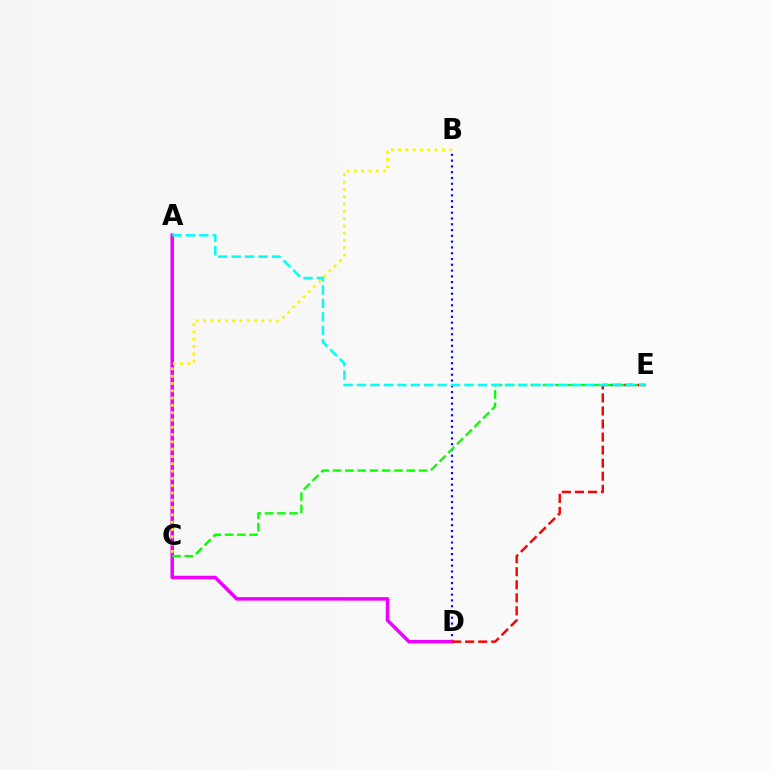{('B', 'D'): [{'color': '#0010ff', 'line_style': 'dotted', 'thickness': 1.57}], ('A', 'D'): [{'color': '#ee00ff', 'line_style': 'solid', 'thickness': 2.53}], ('B', 'C'): [{'color': '#fcf500', 'line_style': 'dotted', 'thickness': 1.98}], ('C', 'E'): [{'color': '#08ff00', 'line_style': 'dashed', 'thickness': 1.67}], ('D', 'E'): [{'color': '#ff0000', 'line_style': 'dashed', 'thickness': 1.77}], ('A', 'E'): [{'color': '#00fff6', 'line_style': 'dashed', 'thickness': 1.83}]}